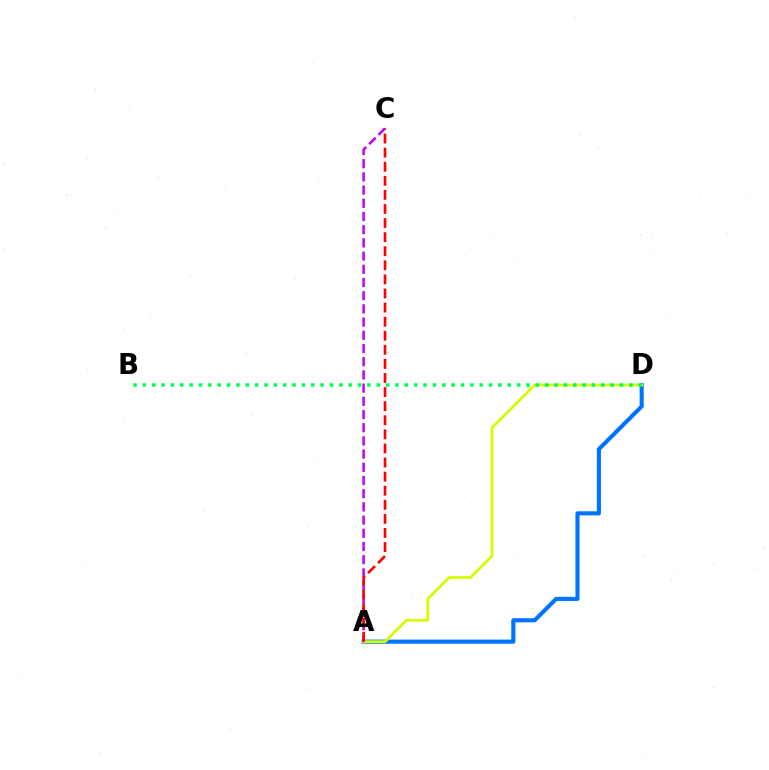{('A', 'D'): [{'color': '#0074ff', 'line_style': 'solid', 'thickness': 2.97}, {'color': '#d1ff00', 'line_style': 'solid', 'thickness': 1.97}], ('A', 'C'): [{'color': '#b900ff', 'line_style': 'dashed', 'thickness': 1.79}, {'color': '#ff0000', 'line_style': 'dashed', 'thickness': 1.91}], ('B', 'D'): [{'color': '#00ff5c', 'line_style': 'dotted', 'thickness': 2.54}]}